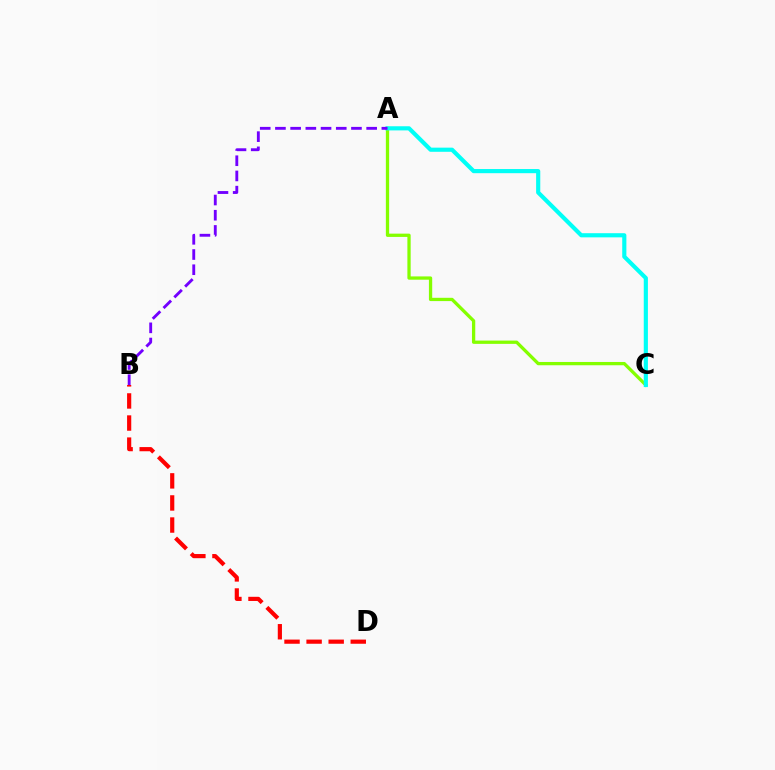{('A', 'C'): [{'color': '#84ff00', 'line_style': 'solid', 'thickness': 2.36}, {'color': '#00fff6', 'line_style': 'solid', 'thickness': 2.99}], ('A', 'B'): [{'color': '#7200ff', 'line_style': 'dashed', 'thickness': 2.07}], ('B', 'D'): [{'color': '#ff0000', 'line_style': 'dashed', 'thickness': 3.0}]}